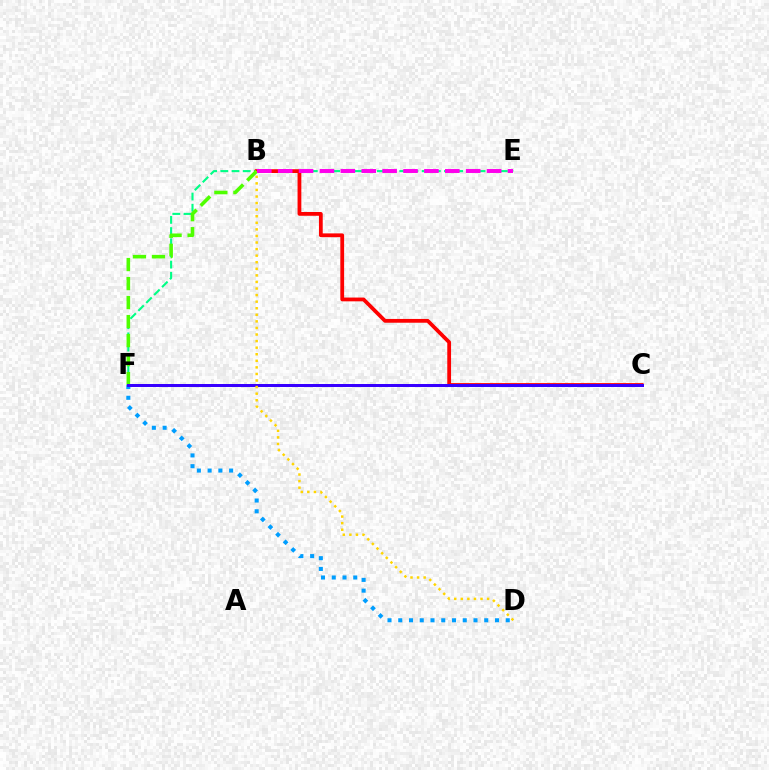{('E', 'F'): [{'color': '#00ff86', 'line_style': 'dashed', 'thickness': 1.52}], ('B', 'C'): [{'color': '#ff0000', 'line_style': 'solid', 'thickness': 2.72}], ('B', 'F'): [{'color': '#4fff00', 'line_style': 'dashed', 'thickness': 2.58}], ('D', 'F'): [{'color': '#009eff', 'line_style': 'dotted', 'thickness': 2.92}], ('C', 'F'): [{'color': '#3700ff', 'line_style': 'solid', 'thickness': 2.15}], ('B', 'D'): [{'color': '#ffd500', 'line_style': 'dotted', 'thickness': 1.79}], ('B', 'E'): [{'color': '#ff00ed', 'line_style': 'dashed', 'thickness': 2.84}]}